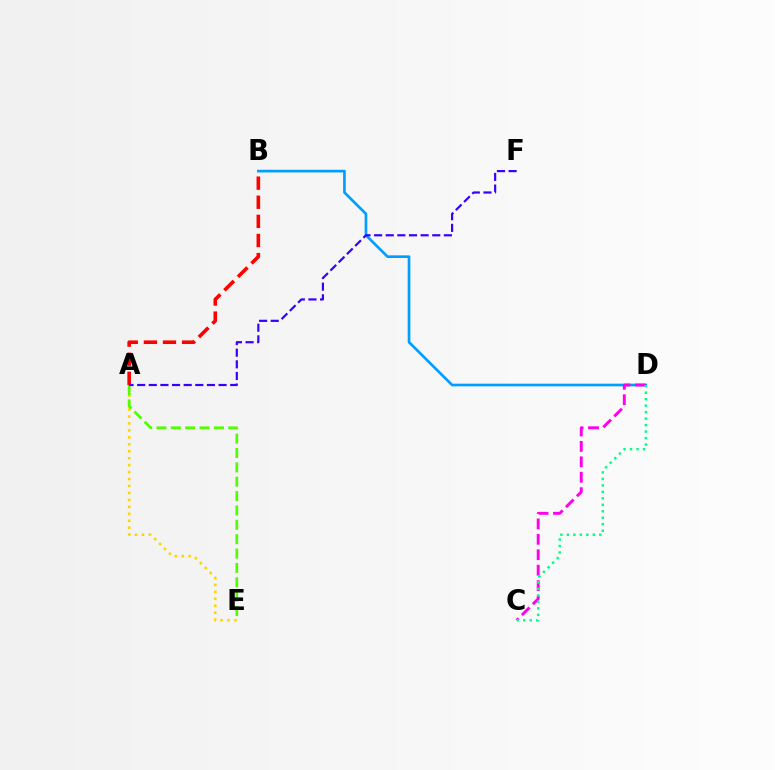{('B', 'D'): [{'color': '#009eff', 'line_style': 'solid', 'thickness': 1.92}], ('C', 'D'): [{'color': '#ff00ed', 'line_style': 'dashed', 'thickness': 2.1}, {'color': '#00ff86', 'line_style': 'dotted', 'thickness': 1.76}], ('A', 'E'): [{'color': '#ffd500', 'line_style': 'dotted', 'thickness': 1.89}, {'color': '#4fff00', 'line_style': 'dashed', 'thickness': 1.95}], ('A', 'B'): [{'color': '#ff0000', 'line_style': 'dashed', 'thickness': 2.6}], ('A', 'F'): [{'color': '#3700ff', 'line_style': 'dashed', 'thickness': 1.58}]}